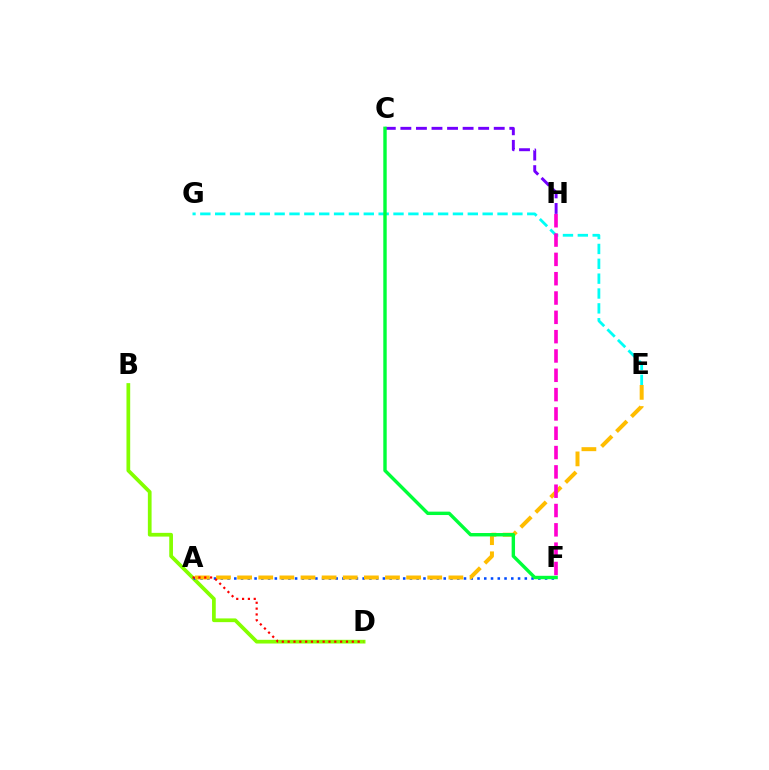{('E', 'G'): [{'color': '#00fff6', 'line_style': 'dashed', 'thickness': 2.02}], ('C', 'H'): [{'color': '#7200ff', 'line_style': 'dashed', 'thickness': 2.11}], ('B', 'D'): [{'color': '#84ff00', 'line_style': 'solid', 'thickness': 2.68}], ('A', 'F'): [{'color': '#004bff', 'line_style': 'dotted', 'thickness': 1.84}], ('A', 'E'): [{'color': '#ffbd00', 'line_style': 'dashed', 'thickness': 2.87}], ('F', 'H'): [{'color': '#ff00cf', 'line_style': 'dashed', 'thickness': 2.62}], ('C', 'F'): [{'color': '#00ff39', 'line_style': 'solid', 'thickness': 2.45}], ('A', 'D'): [{'color': '#ff0000', 'line_style': 'dotted', 'thickness': 1.58}]}